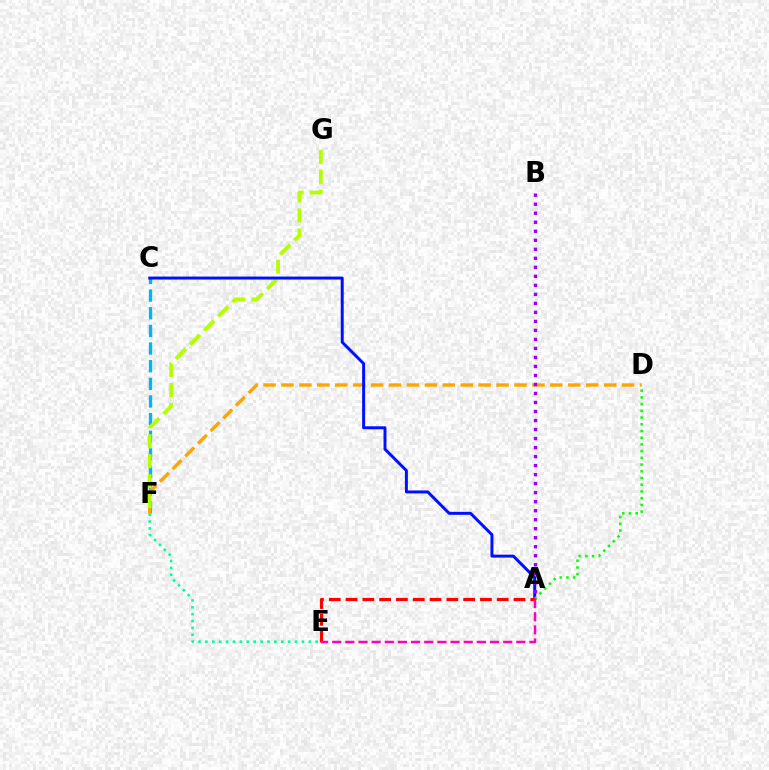{('C', 'F'): [{'color': '#00b5ff', 'line_style': 'dashed', 'thickness': 2.4}], ('E', 'F'): [{'color': '#00ff9d', 'line_style': 'dotted', 'thickness': 1.87}], ('D', 'F'): [{'color': '#ffa500', 'line_style': 'dashed', 'thickness': 2.44}], ('F', 'G'): [{'color': '#b3ff00', 'line_style': 'dashed', 'thickness': 2.72}], ('A', 'C'): [{'color': '#0010ff', 'line_style': 'solid', 'thickness': 2.14}], ('A', 'D'): [{'color': '#08ff00', 'line_style': 'dotted', 'thickness': 1.82}], ('A', 'E'): [{'color': '#ff0000', 'line_style': 'dashed', 'thickness': 2.28}, {'color': '#ff00bd', 'line_style': 'dashed', 'thickness': 1.79}], ('A', 'B'): [{'color': '#9b00ff', 'line_style': 'dotted', 'thickness': 2.45}]}